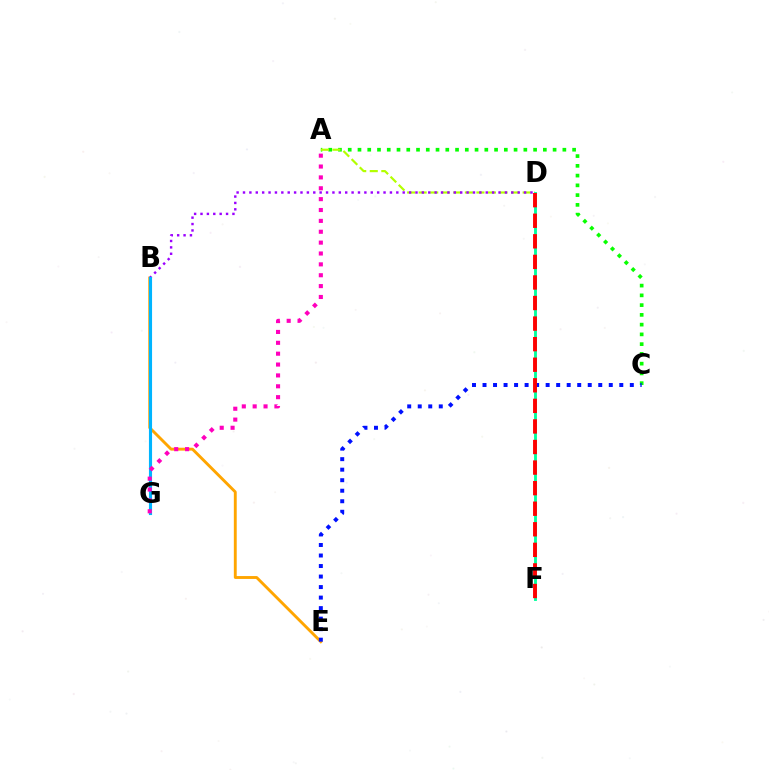{('A', 'C'): [{'color': '#08ff00', 'line_style': 'dotted', 'thickness': 2.65}], ('A', 'D'): [{'color': '#b3ff00', 'line_style': 'dashed', 'thickness': 1.57}], ('B', 'E'): [{'color': '#ffa500', 'line_style': 'solid', 'thickness': 2.08}], ('B', 'D'): [{'color': '#9b00ff', 'line_style': 'dotted', 'thickness': 1.74}], ('D', 'F'): [{'color': '#00ff9d', 'line_style': 'solid', 'thickness': 2.06}, {'color': '#ff0000', 'line_style': 'dashed', 'thickness': 2.79}], ('B', 'G'): [{'color': '#00b5ff', 'line_style': 'solid', 'thickness': 2.24}], ('C', 'E'): [{'color': '#0010ff', 'line_style': 'dotted', 'thickness': 2.86}], ('A', 'G'): [{'color': '#ff00bd', 'line_style': 'dotted', 'thickness': 2.95}]}